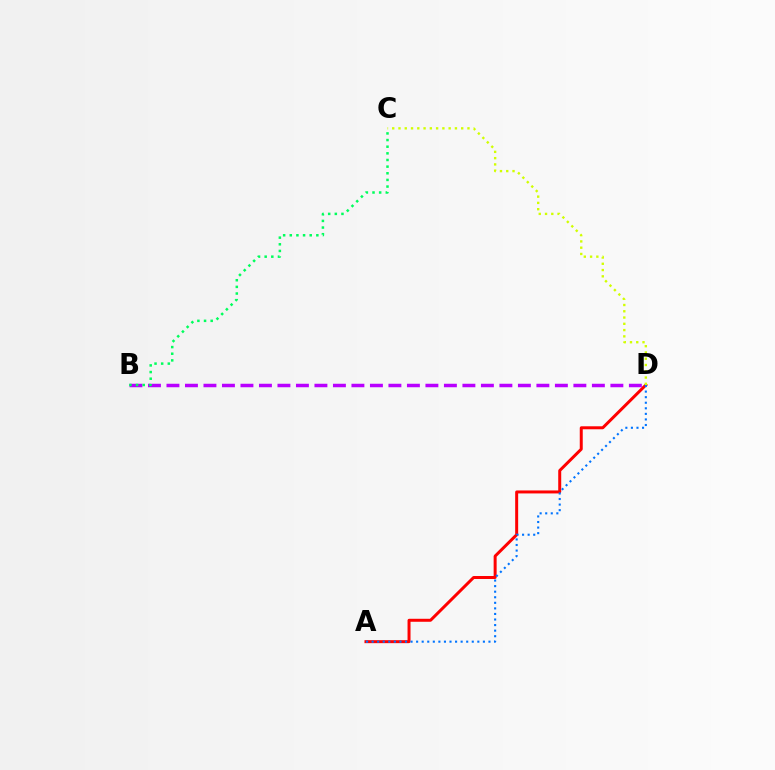{('A', 'D'): [{'color': '#ff0000', 'line_style': 'solid', 'thickness': 2.15}, {'color': '#0074ff', 'line_style': 'dotted', 'thickness': 1.51}], ('B', 'D'): [{'color': '#b900ff', 'line_style': 'dashed', 'thickness': 2.51}], ('B', 'C'): [{'color': '#00ff5c', 'line_style': 'dotted', 'thickness': 1.8}], ('C', 'D'): [{'color': '#d1ff00', 'line_style': 'dotted', 'thickness': 1.7}]}